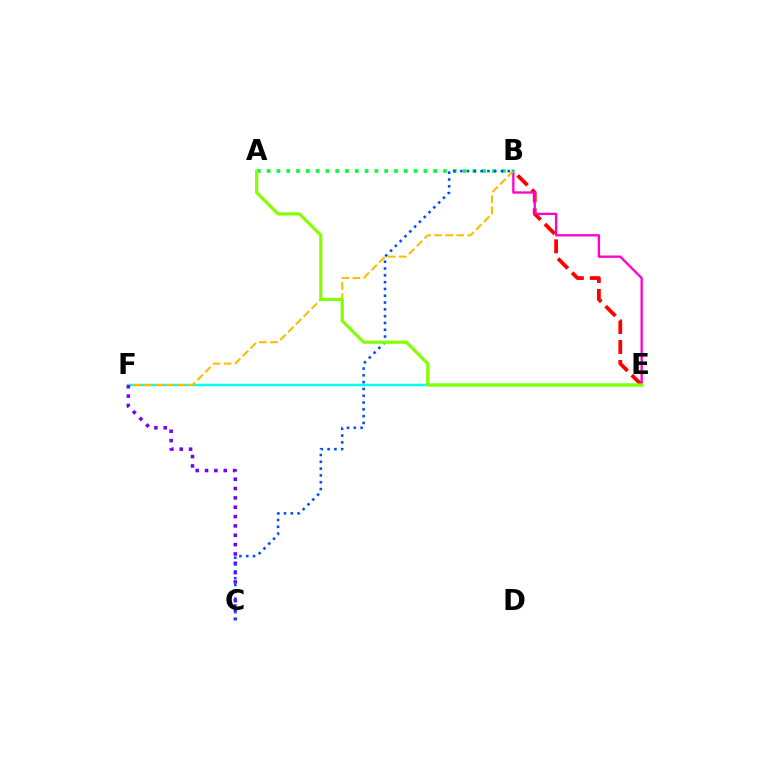{('E', 'F'): [{'color': '#00fff6', 'line_style': 'solid', 'thickness': 1.79}], ('B', 'E'): [{'color': '#ff0000', 'line_style': 'dashed', 'thickness': 2.71}, {'color': '#ff00cf', 'line_style': 'solid', 'thickness': 1.68}], ('B', 'F'): [{'color': '#ffbd00', 'line_style': 'dashed', 'thickness': 1.5}], ('A', 'B'): [{'color': '#00ff39', 'line_style': 'dotted', 'thickness': 2.66}], ('C', 'F'): [{'color': '#7200ff', 'line_style': 'dotted', 'thickness': 2.54}], ('B', 'C'): [{'color': '#004bff', 'line_style': 'dotted', 'thickness': 1.85}], ('A', 'E'): [{'color': '#84ff00', 'line_style': 'solid', 'thickness': 2.28}]}